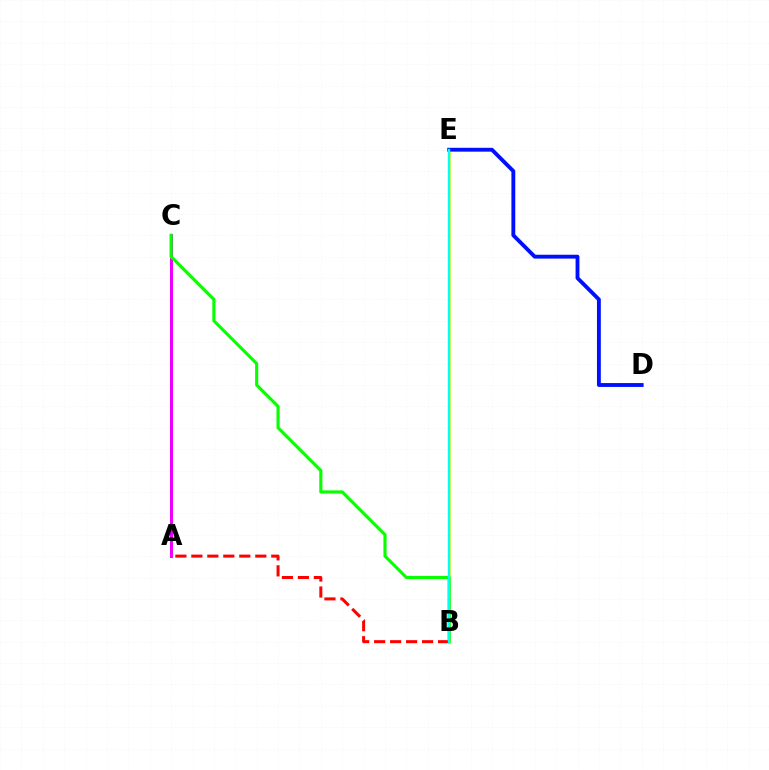{('B', 'E'): [{'color': '#fcf500', 'line_style': 'solid', 'thickness': 1.86}, {'color': '#00fff6', 'line_style': 'solid', 'thickness': 1.74}], ('A', 'C'): [{'color': '#ee00ff', 'line_style': 'solid', 'thickness': 2.18}], ('B', 'C'): [{'color': '#08ff00', 'line_style': 'solid', 'thickness': 2.26}], ('A', 'B'): [{'color': '#ff0000', 'line_style': 'dashed', 'thickness': 2.17}], ('D', 'E'): [{'color': '#0010ff', 'line_style': 'solid', 'thickness': 2.78}]}